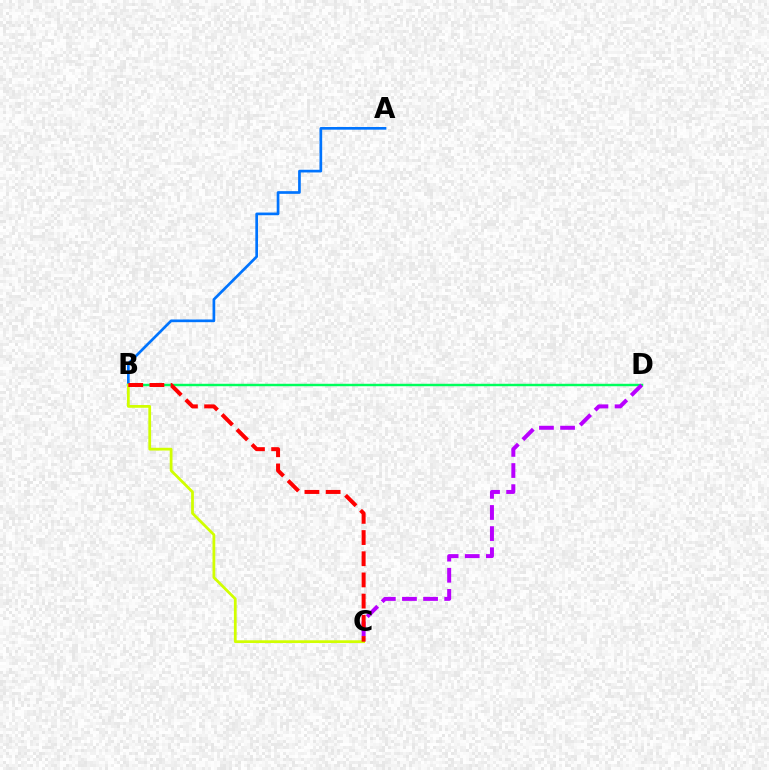{('B', 'D'): [{'color': '#00ff5c', 'line_style': 'solid', 'thickness': 1.75}], ('A', 'B'): [{'color': '#0074ff', 'line_style': 'solid', 'thickness': 1.94}], ('C', 'D'): [{'color': '#b900ff', 'line_style': 'dashed', 'thickness': 2.87}], ('B', 'C'): [{'color': '#d1ff00', 'line_style': 'solid', 'thickness': 1.99}, {'color': '#ff0000', 'line_style': 'dashed', 'thickness': 2.88}]}